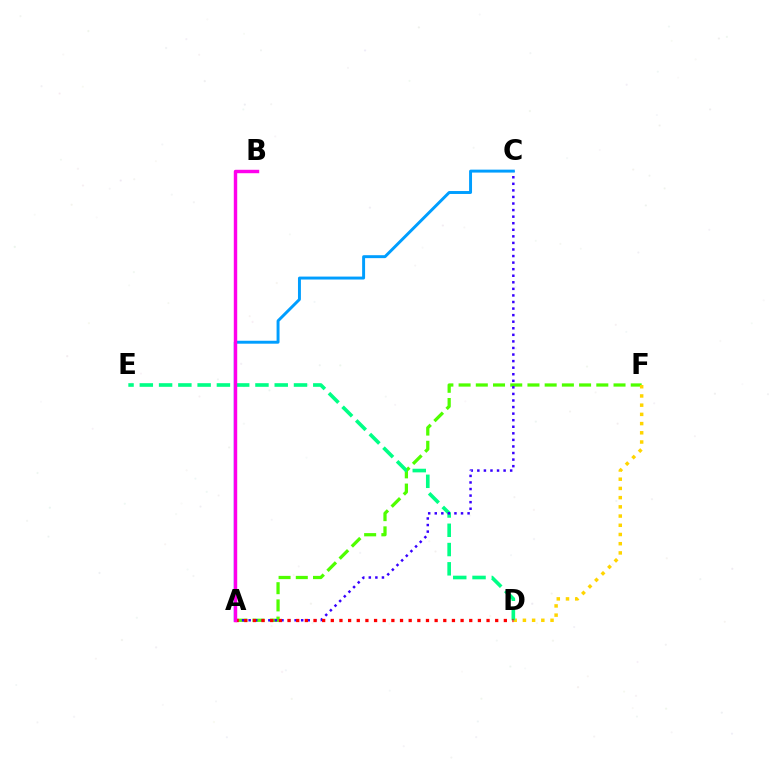{('A', 'F'): [{'color': '#4fff00', 'line_style': 'dashed', 'thickness': 2.34}], ('D', 'F'): [{'color': '#ffd500', 'line_style': 'dotted', 'thickness': 2.5}], ('D', 'E'): [{'color': '#00ff86', 'line_style': 'dashed', 'thickness': 2.62}], ('A', 'C'): [{'color': '#3700ff', 'line_style': 'dotted', 'thickness': 1.78}, {'color': '#009eff', 'line_style': 'solid', 'thickness': 2.12}], ('A', 'D'): [{'color': '#ff0000', 'line_style': 'dotted', 'thickness': 2.35}], ('A', 'B'): [{'color': '#ff00ed', 'line_style': 'solid', 'thickness': 2.47}]}